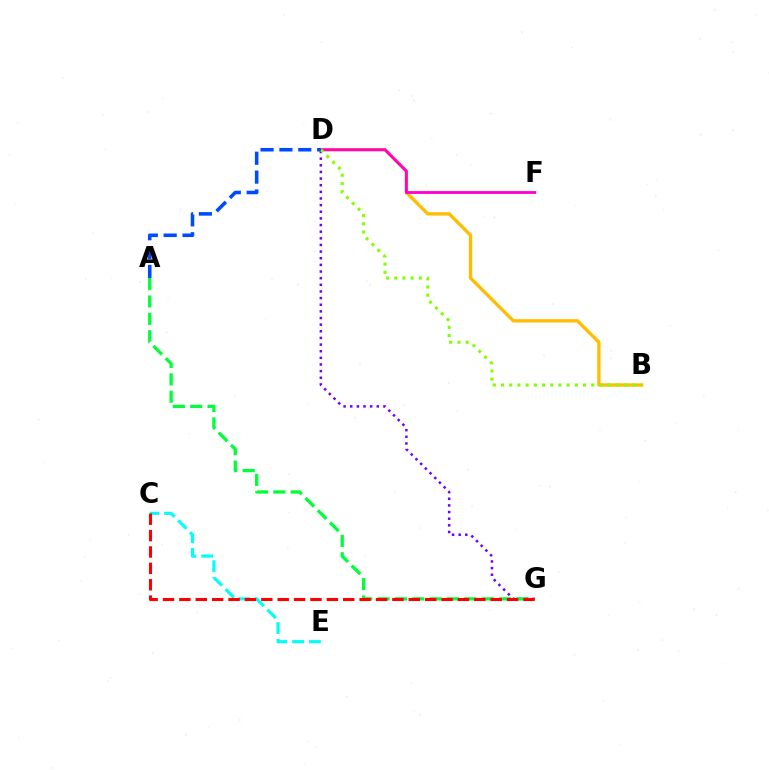{('D', 'G'): [{'color': '#7200ff', 'line_style': 'dotted', 'thickness': 1.8}], ('B', 'D'): [{'color': '#ffbd00', 'line_style': 'solid', 'thickness': 2.4}, {'color': '#84ff00', 'line_style': 'dotted', 'thickness': 2.23}], ('C', 'E'): [{'color': '#00fff6', 'line_style': 'dashed', 'thickness': 2.29}], ('A', 'G'): [{'color': '#00ff39', 'line_style': 'dashed', 'thickness': 2.36}], ('C', 'G'): [{'color': '#ff0000', 'line_style': 'dashed', 'thickness': 2.23}], ('D', 'F'): [{'color': '#ff00cf', 'line_style': 'solid', 'thickness': 2.04}], ('A', 'D'): [{'color': '#004bff', 'line_style': 'dashed', 'thickness': 2.56}]}